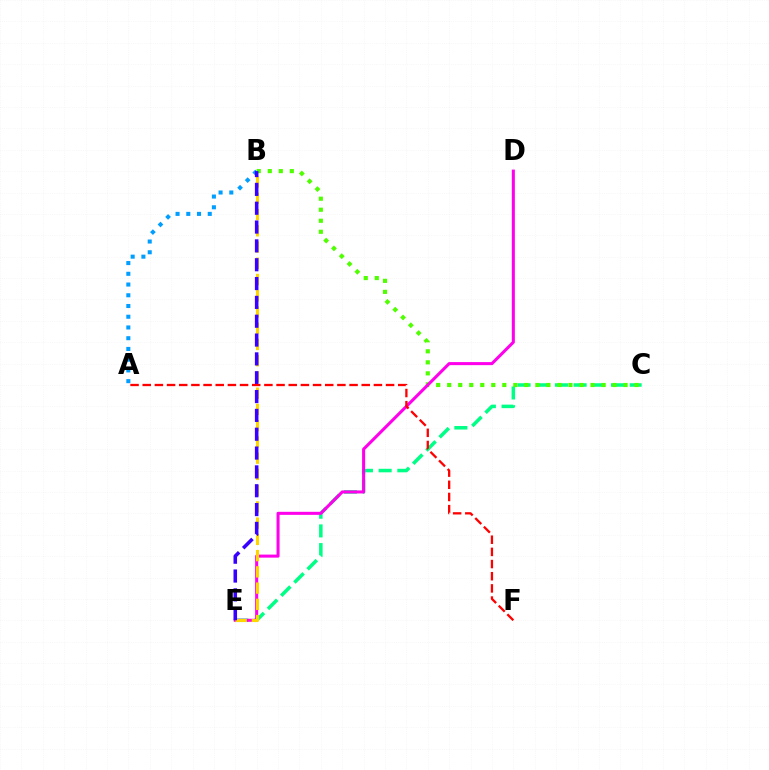{('C', 'E'): [{'color': '#00ff86', 'line_style': 'dashed', 'thickness': 2.54}], ('A', 'B'): [{'color': '#009eff', 'line_style': 'dotted', 'thickness': 2.92}], ('B', 'C'): [{'color': '#4fff00', 'line_style': 'dotted', 'thickness': 2.99}], ('D', 'E'): [{'color': '#ff00ed', 'line_style': 'solid', 'thickness': 2.2}], ('B', 'E'): [{'color': '#ffd500', 'line_style': 'dashed', 'thickness': 2.21}, {'color': '#3700ff', 'line_style': 'dashed', 'thickness': 2.56}], ('A', 'F'): [{'color': '#ff0000', 'line_style': 'dashed', 'thickness': 1.65}]}